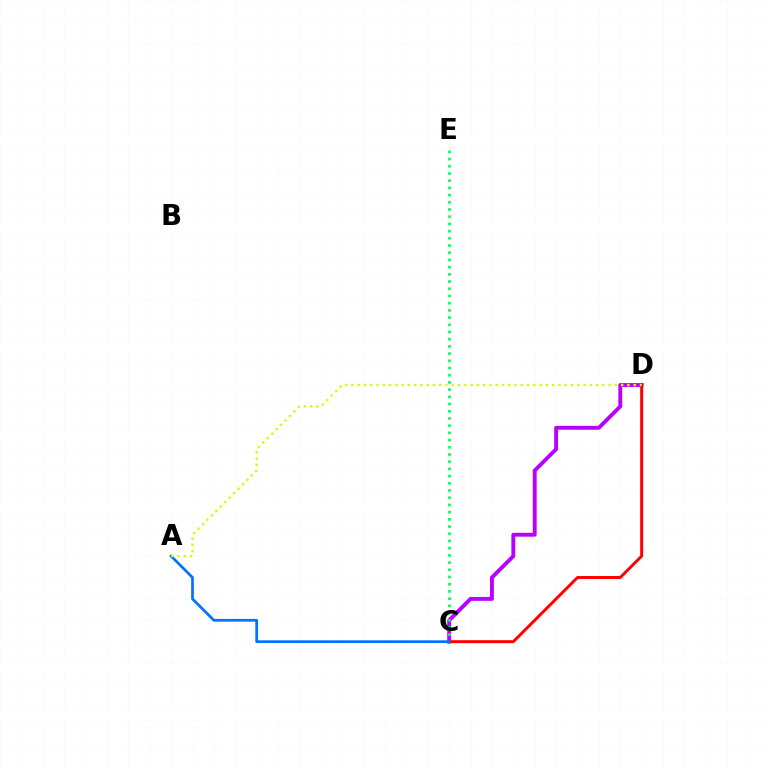{('C', 'D'): [{'color': '#b900ff', 'line_style': 'solid', 'thickness': 2.8}, {'color': '#ff0000', 'line_style': 'solid', 'thickness': 2.14}], ('C', 'E'): [{'color': '#00ff5c', 'line_style': 'dotted', 'thickness': 1.96}], ('A', 'C'): [{'color': '#0074ff', 'line_style': 'solid', 'thickness': 1.97}], ('A', 'D'): [{'color': '#d1ff00', 'line_style': 'dotted', 'thickness': 1.7}]}